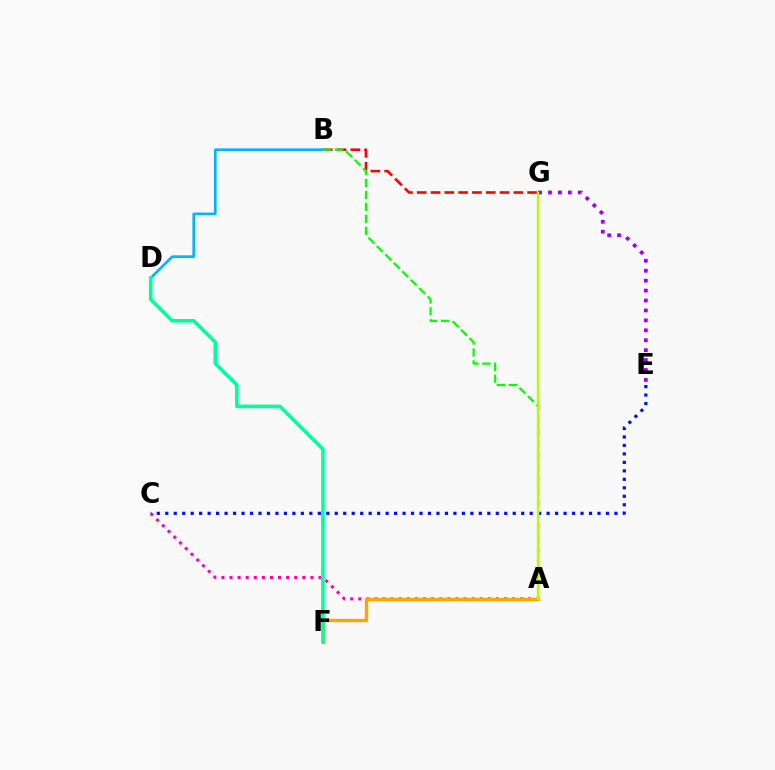{('C', 'E'): [{'color': '#0010ff', 'line_style': 'dotted', 'thickness': 2.3}], ('E', 'G'): [{'color': '#9b00ff', 'line_style': 'dotted', 'thickness': 2.7}], ('A', 'C'): [{'color': '#ff00bd', 'line_style': 'dotted', 'thickness': 2.2}], ('B', 'G'): [{'color': '#ff0000', 'line_style': 'dashed', 'thickness': 1.87}], ('B', 'D'): [{'color': '#00b5ff', 'line_style': 'solid', 'thickness': 1.94}], ('A', 'B'): [{'color': '#08ff00', 'line_style': 'dashed', 'thickness': 1.62}], ('A', 'F'): [{'color': '#ffa500', 'line_style': 'solid', 'thickness': 2.44}], ('A', 'G'): [{'color': '#b3ff00', 'line_style': 'solid', 'thickness': 1.67}], ('D', 'F'): [{'color': '#00ff9d', 'line_style': 'solid', 'thickness': 2.57}]}